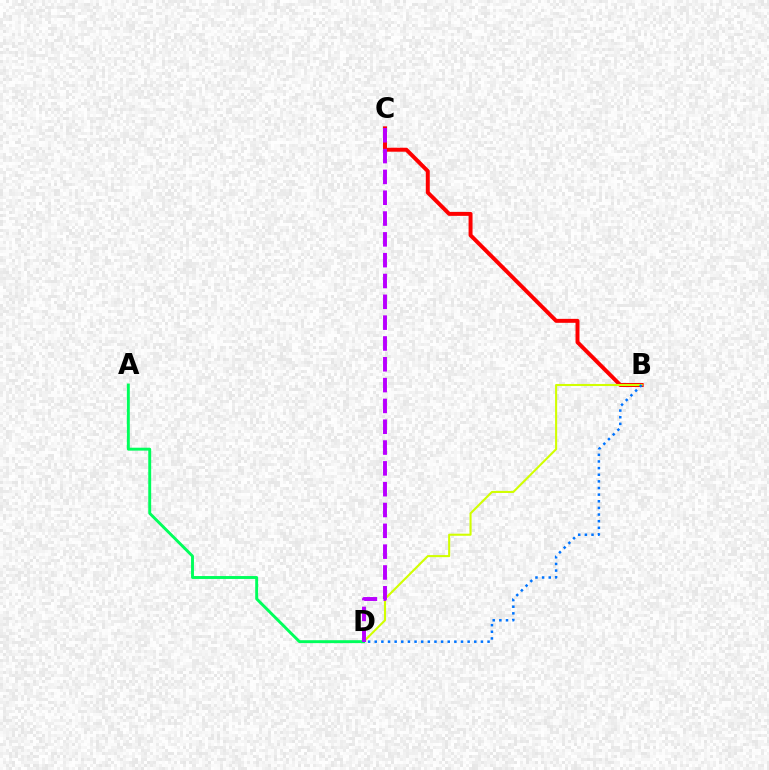{('B', 'C'): [{'color': '#ff0000', 'line_style': 'solid', 'thickness': 2.85}], ('B', 'D'): [{'color': '#d1ff00', 'line_style': 'solid', 'thickness': 1.5}, {'color': '#0074ff', 'line_style': 'dotted', 'thickness': 1.8}], ('A', 'D'): [{'color': '#00ff5c', 'line_style': 'solid', 'thickness': 2.1}], ('C', 'D'): [{'color': '#b900ff', 'line_style': 'dashed', 'thickness': 2.83}]}